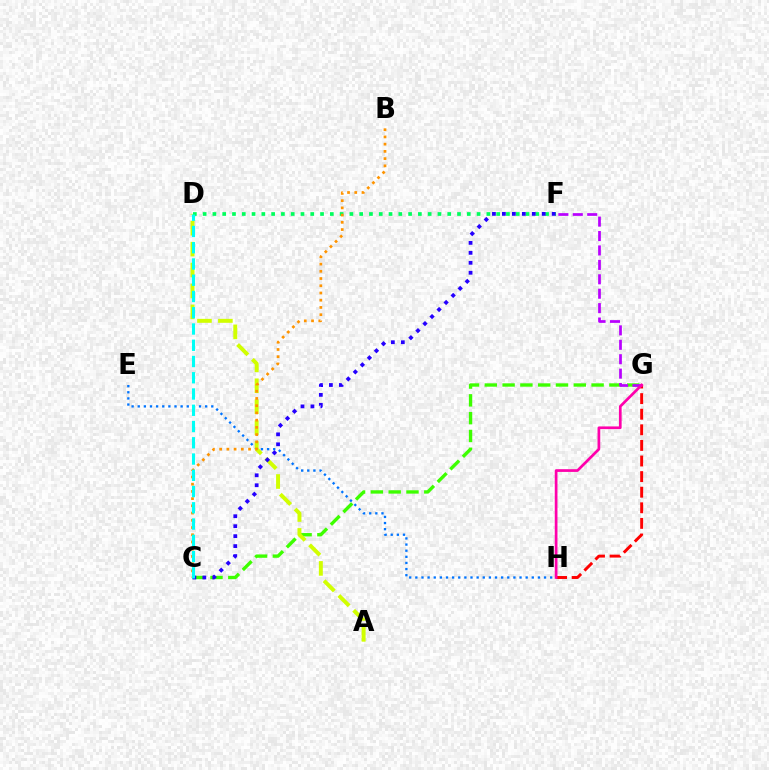{('E', 'H'): [{'color': '#0074ff', 'line_style': 'dotted', 'thickness': 1.67}], ('C', 'G'): [{'color': '#3dff00', 'line_style': 'dashed', 'thickness': 2.42}], ('A', 'D'): [{'color': '#d1ff00', 'line_style': 'dashed', 'thickness': 2.84}], ('D', 'F'): [{'color': '#00ff5c', 'line_style': 'dotted', 'thickness': 2.66}], ('B', 'C'): [{'color': '#ff9400', 'line_style': 'dotted', 'thickness': 1.96}], ('G', 'H'): [{'color': '#ff0000', 'line_style': 'dashed', 'thickness': 2.12}, {'color': '#ff00ac', 'line_style': 'solid', 'thickness': 1.95}], ('C', 'F'): [{'color': '#2500ff', 'line_style': 'dotted', 'thickness': 2.71}], ('F', 'G'): [{'color': '#b900ff', 'line_style': 'dashed', 'thickness': 1.96}], ('C', 'D'): [{'color': '#00fff6', 'line_style': 'dashed', 'thickness': 2.21}]}